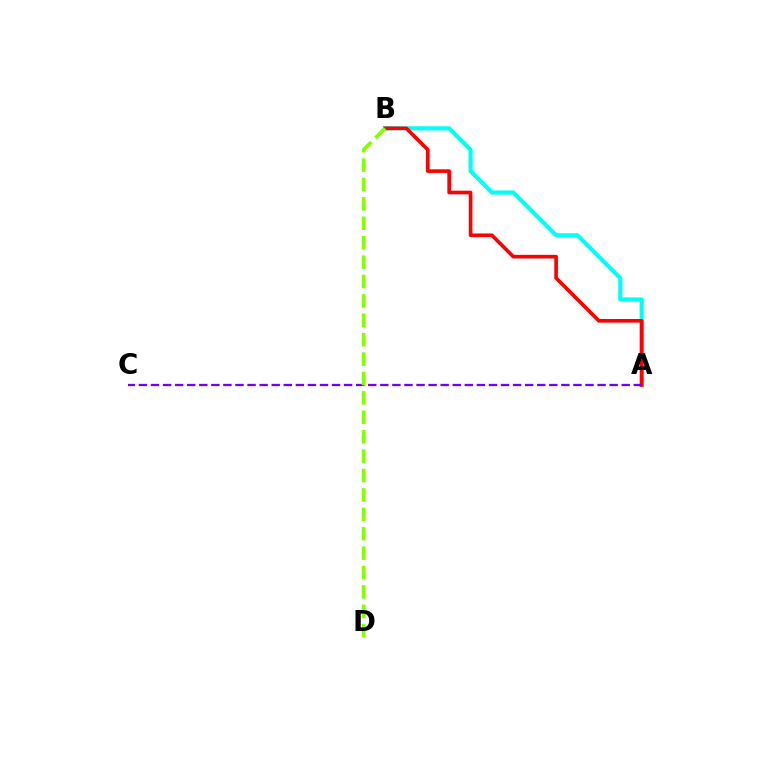{('A', 'B'): [{'color': '#00fff6', 'line_style': 'solid', 'thickness': 2.97}, {'color': '#ff0000', 'line_style': 'solid', 'thickness': 2.63}], ('A', 'C'): [{'color': '#7200ff', 'line_style': 'dashed', 'thickness': 1.64}], ('B', 'D'): [{'color': '#84ff00', 'line_style': 'dashed', 'thickness': 2.64}]}